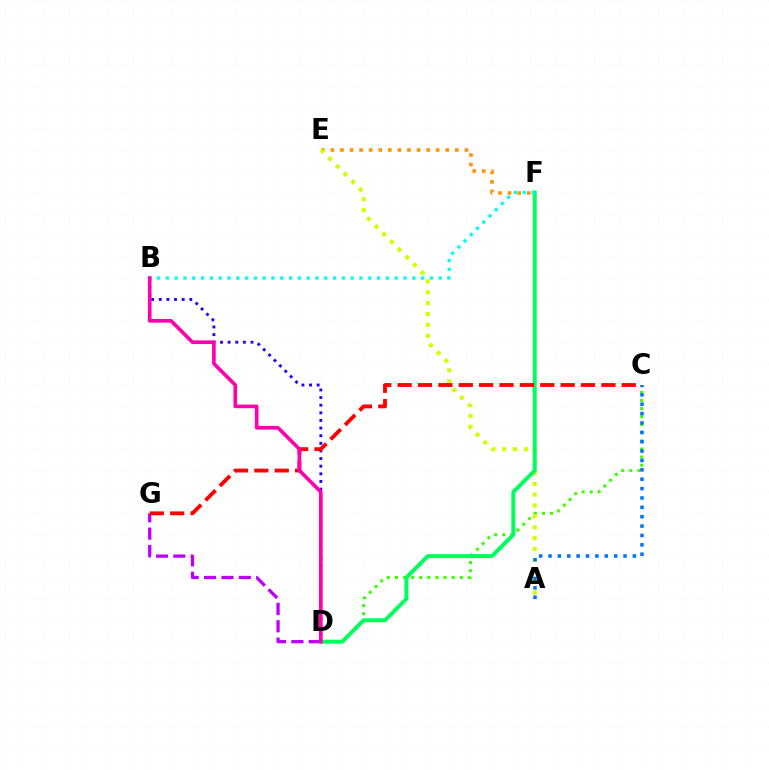{('D', 'G'): [{'color': '#b900ff', 'line_style': 'dashed', 'thickness': 2.36}], ('B', 'D'): [{'color': '#2500ff', 'line_style': 'dotted', 'thickness': 2.07}, {'color': '#ff00ac', 'line_style': 'solid', 'thickness': 2.63}], ('E', 'F'): [{'color': '#ff9400', 'line_style': 'dotted', 'thickness': 2.6}], ('C', 'D'): [{'color': '#3dff00', 'line_style': 'dotted', 'thickness': 2.2}], ('A', 'E'): [{'color': '#d1ff00', 'line_style': 'dotted', 'thickness': 2.95}], ('D', 'F'): [{'color': '#00ff5c', 'line_style': 'solid', 'thickness': 2.86}], ('B', 'F'): [{'color': '#00fff6', 'line_style': 'dotted', 'thickness': 2.39}], ('C', 'G'): [{'color': '#ff0000', 'line_style': 'dashed', 'thickness': 2.77}], ('A', 'C'): [{'color': '#0074ff', 'line_style': 'dotted', 'thickness': 2.55}]}